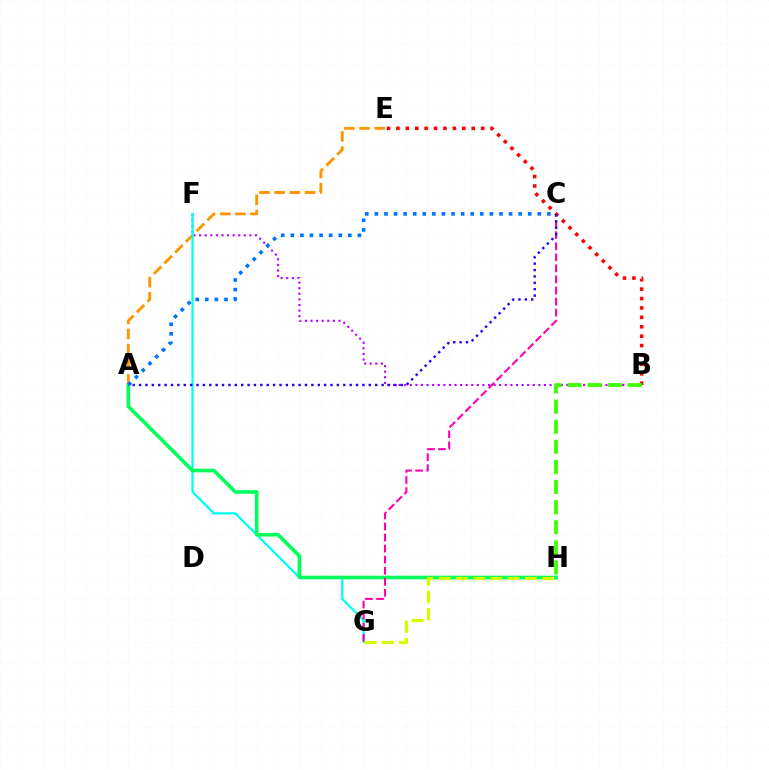{('B', 'E'): [{'color': '#ff0000', 'line_style': 'dotted', 'thickness': 2.56}], ('B', 'F'): [{'color': '#b900ff', 'line_style': 'dotted', 'thickness': 1.52}], ('A', 'E'): [{'color': '#ff9400', 'line_style': 'dashed', 'thickness': 2.06}], ('F', 'G'): [{'color': '#00fff6', 'line_style': 'solid', 'thickness': 1.61}], ('A', 'H'): [{'color': '#00ff5c', 'line_style': 'solid', 'thickness': 2.61}], ('C', 'G'): [{'color': '#ff00ac', 'line_style': 'dashed', 'thickness': 1.5}], ('G', 'H'): [{'color': '#d1ff00', 'line_style': 'dashed', 'thickness': 2.34}], ('B', 'H'): [{'color': '#3dff00', 'line_style': 'dashed', 'thickness': 2.73}], ('A', 'C'): [{'color': '#0074ff', 'line_style': 'dotted', 'thickness': 2.6}, {'color': '#2500ff', 'line_style': 'dotted', 'thickness': 1.73}]}